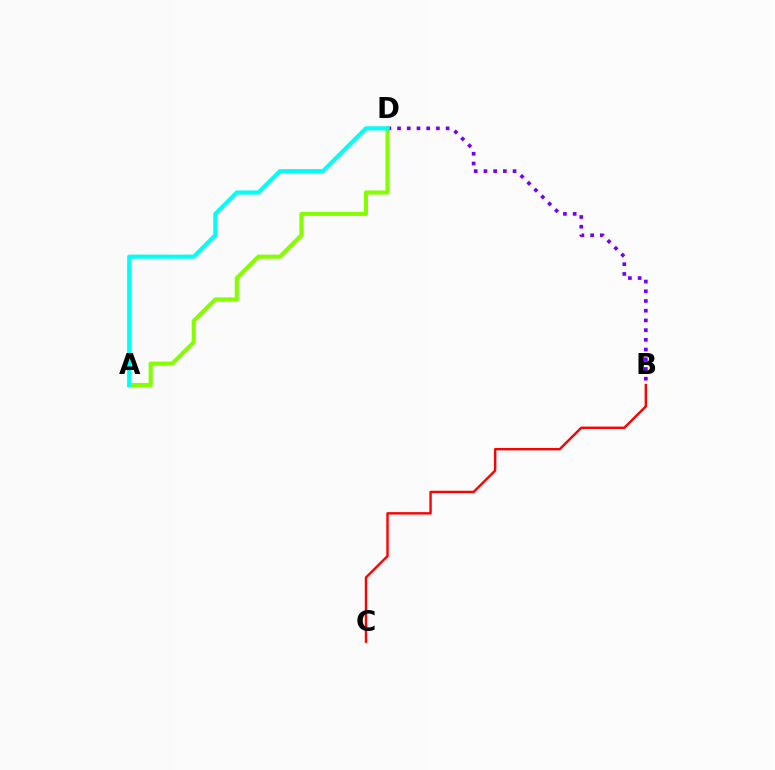{('B', 'D'): [{'color': '#7200ff', 'line_style': 'dotted', 'thickness': 2.64}], ('A', 'D'): [{'color': '#84ff00', 'line_style': 'solid', 'thickness': 2.93}, {'color': '#00fff6', 'line_style': 'solid', 'thickness': 2.94}], ('B', 'C'): [{'color': '#ff0000', 'line_style': 'solid', 'thickness': 1.73}]}